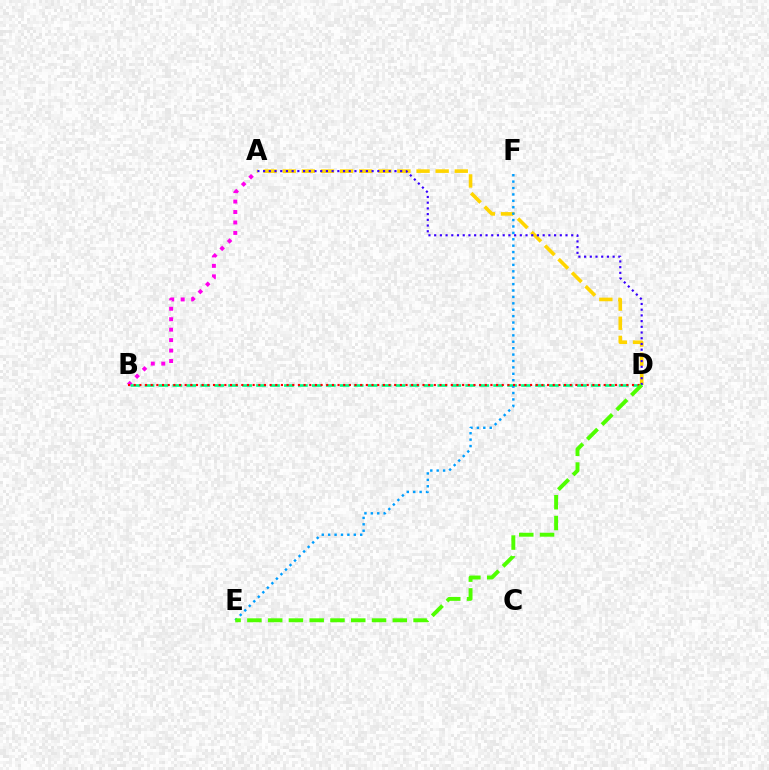{('A', 'B'): [{'color': '#ff00ed', 'line_style': 'dotted', 'thickness': 2.84}], ('A', 'D'): [{'color': '#ffd500', 'line_style': 'dashed', 'thickness': 2.6}, {'color': '#3700ff', 'line_style': 'dotted', 'thickness': 1.55}], ('B', 'D'): [{'color': '#00ff86', 'line_style': 'dashed', 'thickness': 1.89}, {'color': '#ff0000', 'line_style': 'dotted', 'thickness': 1.54}], ('E', 'F'): [{'color': '#009eff', 'line_style': 'dotted', 'thickness': 1.74}], ('D', 'E'): [{'color': '#4fff00', 'line_style': 'dashed', 'thickness': 2.82}]}